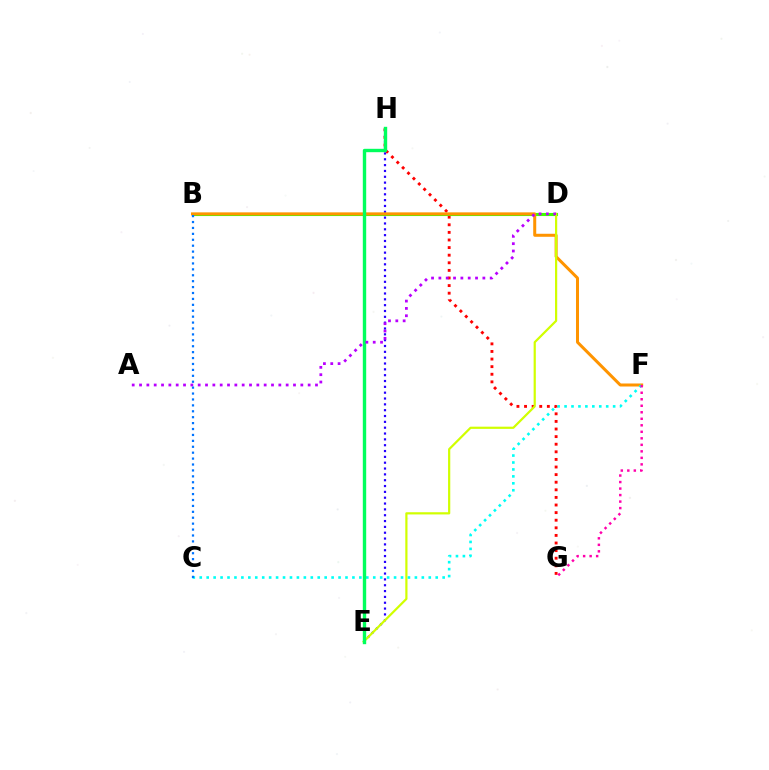{('G', 'H'): [{'color': '#ff0000', 'line_style': 'dotted', 'thickness': 2.06}], ('B', 'D'): [{'color': '#3dff00', 'line_style': 'solid', 'thickness': 2.23}], ('E', 'H'): [{'color': '#2500ff', 'line_style': 'dotted', 'thickness': 1.59}, {'color': '#00ff5c', 'line_style': 'solid', 'thickness': 2.44}], ('B', 'F'): [{'color': '#ff9400', 'line_style': 'solid', 'thickness': 2.17}], ('D', 'E'): [{'color': '#d1ff00', 'line_style': 'solid', 'thickness': 1.59}], ('C', 'F'): [{'color': '#00fff6', 'line_style': 'dotted', 'thickness': 1.89}], ('F', 'G'): [{'color': '#ff00ac', 'line_style': 'dotted', 'thickness': 1.77}], ('A', 'D'): [{'color': '#b900ff', 'line_style': 'dotted', 'thickness': 1.99}], ('B', 'C'): [{'color': '#0074ff', 'line_style': 'dotted', 'thickness': 1.61}]}